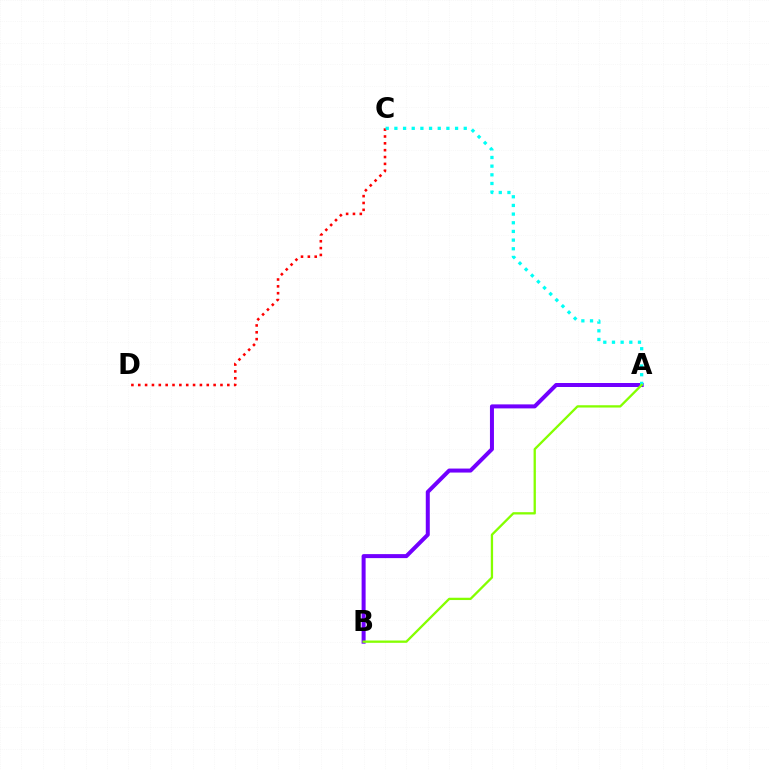{('A', 'B'): [{'color': '#7200ff', 'line_style': 'solid', 'thickness': 2.88}, {'color': '#84ff00', 'line_style': 'solid', 'thickness': 1.66}], ('C', 'D'): [{'color': '#ff0000', 'line_style': 'dotted', 'thickness': 1.86}], ('A', 'C'): [{'color': '#00fff6', 'line_style': 'dotted', 'thickness': 2.35}]}